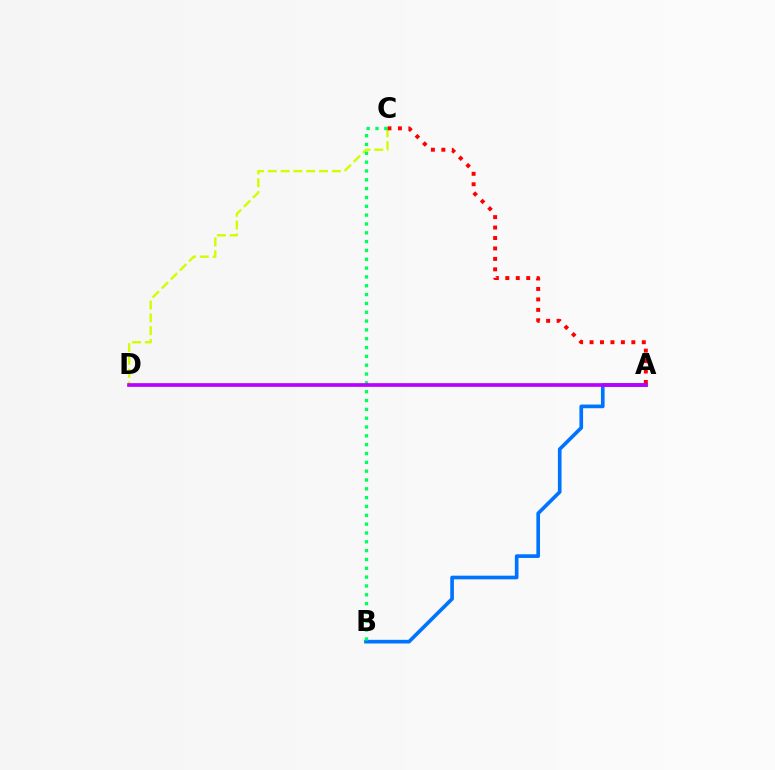{('A', 'B'): [{'color': '#0074ff', 'line_style': 'solid', 'thickness': 2.64}], ('C', 'D'): [{'color': '#d1ff00', 'line_style': 'dashed', 'thickness': 1.74}], ('A', 'C'): [{'color': '#ff0000', 'line_style': 'dotted', 'thickness': 2.84}], ('B', 'C'): [{'color': '#00ff5c', 'line_style': 'dotted', 'thickness': 2.4}], ('A', 'D'): [{'color': '#b900ff', 'line_style': 'solid', 'thickness': 2.66}]}